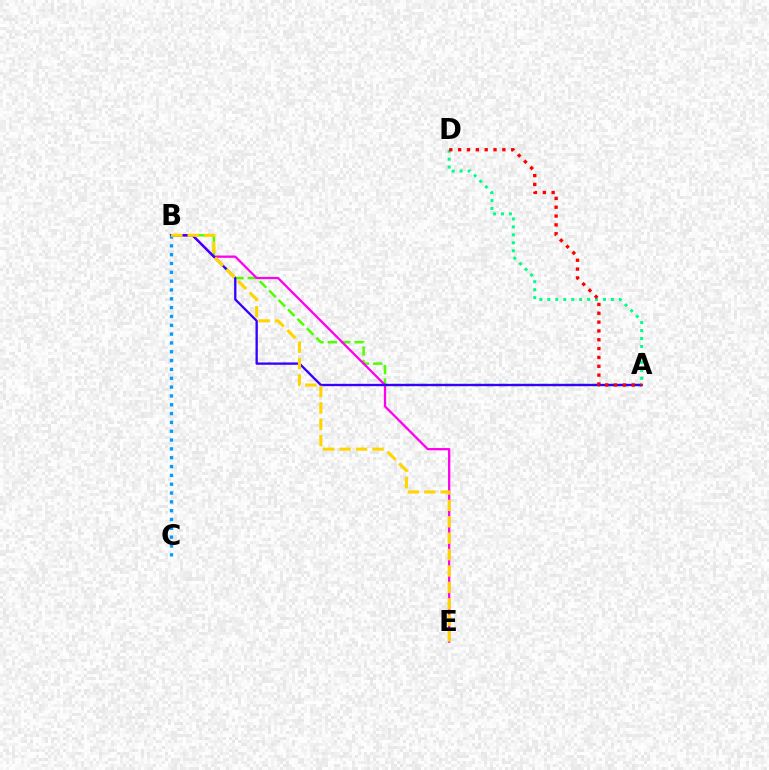{('A', 'B'): [{'color': '#4fff00', 'line_style': 'dashed', 'thickness': 1.81}, {'color': '#3700ff', 'line_style': 'solid', 'thickness': 1.68}], ('B', 'E'): [{'color': '#ff00ed', 'line_style': 'solid', 'thickness': 1.64}, {'color': '#ffd500', 'line_style': 'dashed', 'thickness': 2.23}], ('A', 'D'): [{'color': '#00ff86', 'line_style': 'dotted', 'thickness': 2.16}, {'color': '#ff0000', 'line_style': 'dotted', 'thickness': 2.4}], ('B', 'C'): [{'color': '#009eff', 'line_style': 'dotted', 'thickness': 2.4}]}